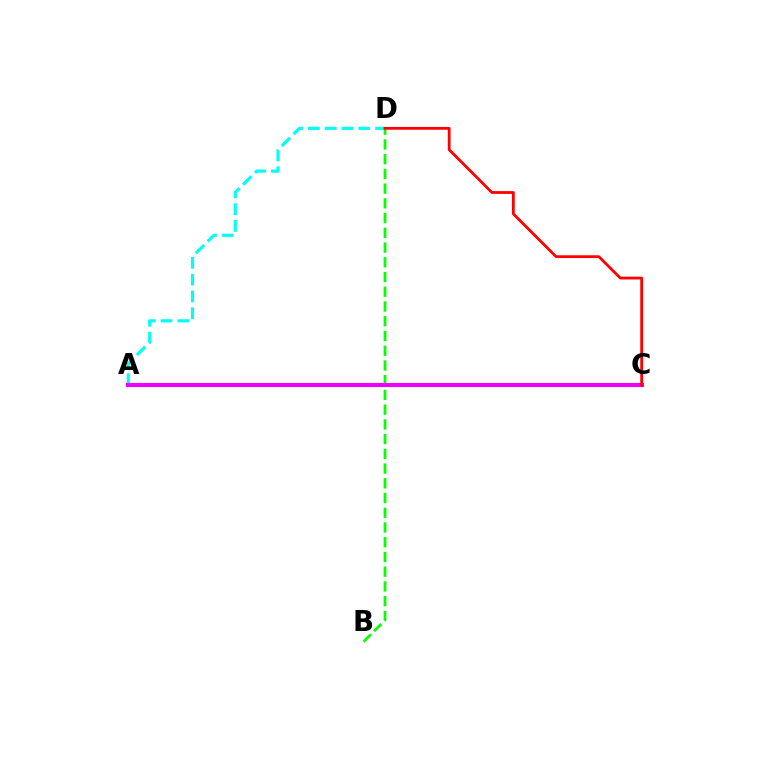{('A', 'D'): [{'color': '#00fff6', 'line_style': 'dashed', 'thickness': 2.28}], ('A', 'C'): [{'color': '#fcf500', 'line_style': 'dashed', 'thickness': 2.01}, {'color': '#0010ff', 'line_style': 'dashed', 'thickness': 2.86}, {'color': '#ee00ff', 'line_style': 'solid', 'thickness': 2.96}], ('B', 'D'): [{'color': '#08ff00', 'line_style': 'dashed', 'thickness': 2.0}], ('C', 'D'): [{'color': '#ff0000', 'line_style': 'solid', 'thickness': 2.01}]}